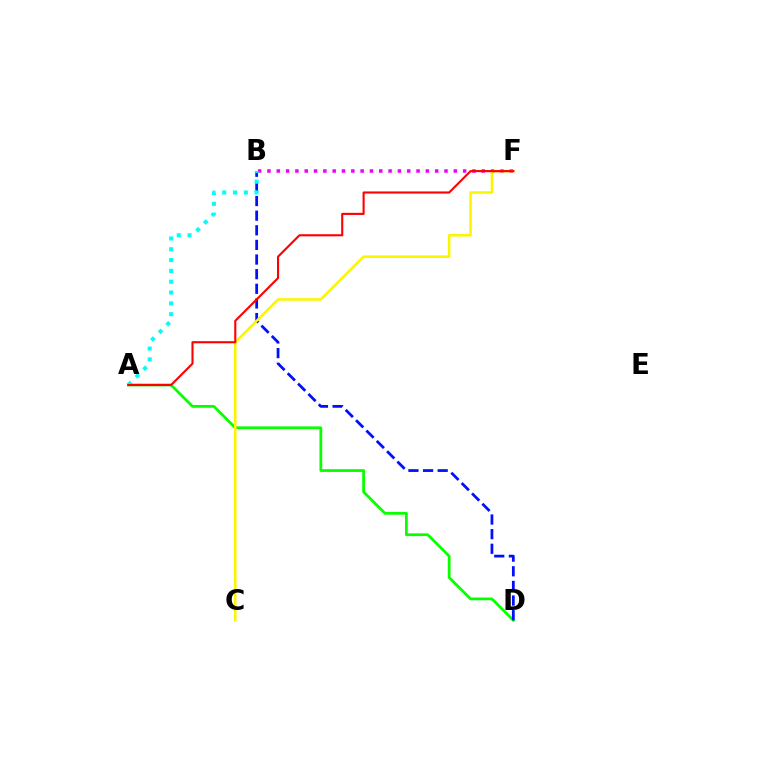{('B', 'F'): [{'color': '#ee00ff', 'line_style': 'dotted', 'thickness': 2.53}], ('A', 'D'): [{'color': '#08ff00', 'line_style': 'solid', 'thickness': 1.99}], ('B', 'D'): [{'color': '#0010ff', 'line_style': 'dashed', 'thickness': 1.99}], ('C', 'F'): [{'color': '#fcf500', 'line_style': 'solid', 'thickness': 1.82}], ('A', 'B'): [{'color': '#00fff6', 'line_style': 'dotted', 'thickness': 2.94}], ('A', 'F'): [{'color': '#ff0000', 'line_style': 'solid', 'thickness': 1.52}]}